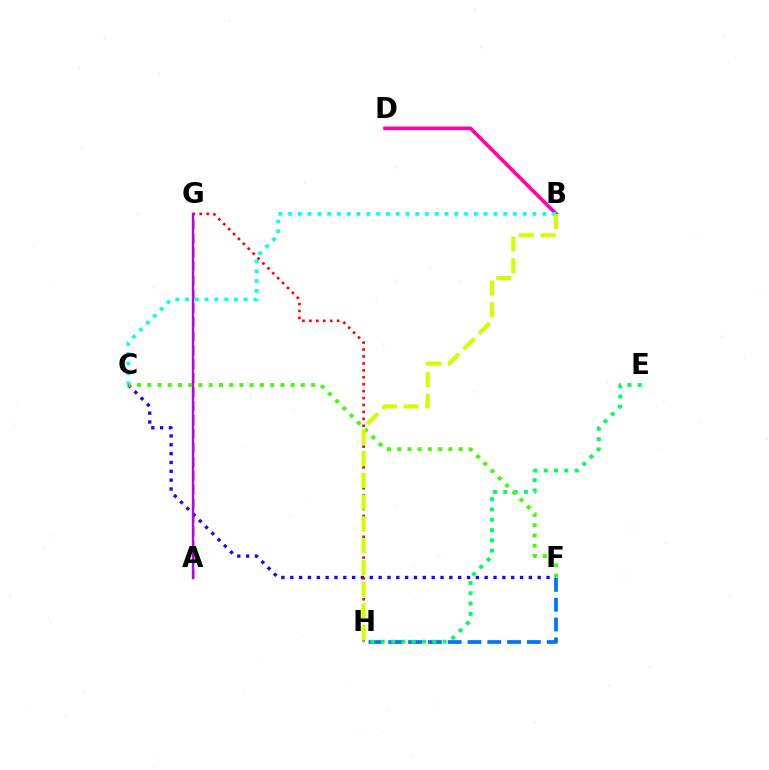{('B', 'D'): [{'color': '#ff00ac', 'line_style': 'solid', 'thickness': 2.59}], ('F', 'H'): [{'color': '#0074ff', 'line_style': 'dashed', 'thickness': 2.69}], ('B', 'C'): [{'color': '#00fff6', 'line_style': 'dotted', 'thickness': 2.66}], ('A', 'G'): [{'color': '#ff9400', 'line_style': 'dashed', 'thickness': 1.9}, {'color': '#b900ff', 'line_style': 'solid', 'thickness': 1.7}], ('C', 'F'): [{'color': '#2500ff', 'line_style': 'dotted', 'thickness': 2.4}, {'color': '#3dff00', 'line_style': 'dotted', 'thickness': 2.78}], ('G', 'H'): [{'color': '#ff0000', 'line_style': 'dotted', 'thickness': 1.88}], ('E', 'H'): [{'color': '#00ff5c', 'line_style': 'dotted', 'thickness': 2.8}], ('B', 'H'): [{'color': '#d1ff00', 'line_style': 'dashed', 'thickness': 2.96}]}